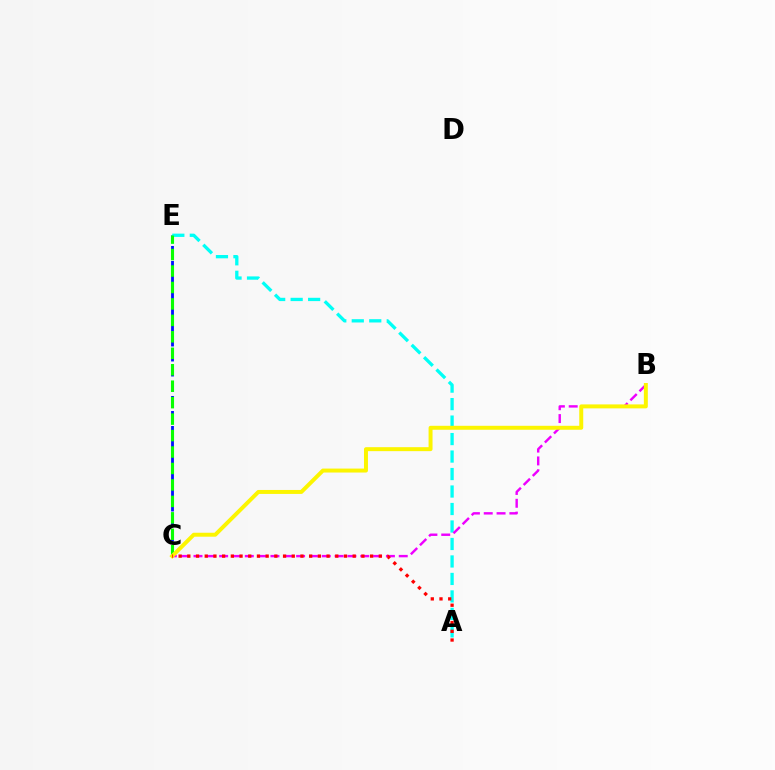{('C', 'E'): [{'color': '#0010ff', 'line_style': 'dashed', 'thickness': 2.04}, {'color': '#08ff00', 'line_style': 'dashed', 'thickness': 2.24}], ('A', 'E'): [{'color': '#00fff6', 'line_style': 'dashed', 'thickness': 2.38}], ('B', 'C'): [{'color': '#ee00ff', 'line_style': 'dashed', 'thickness': 1.74}, {'color': '#fcf500', 'line_style': 'solid', 'thickness': 2.85}], ('A', 'C'): [{'color': '#ff0000', 'line_style': 'dotted', 'thickness': 2.36}]}